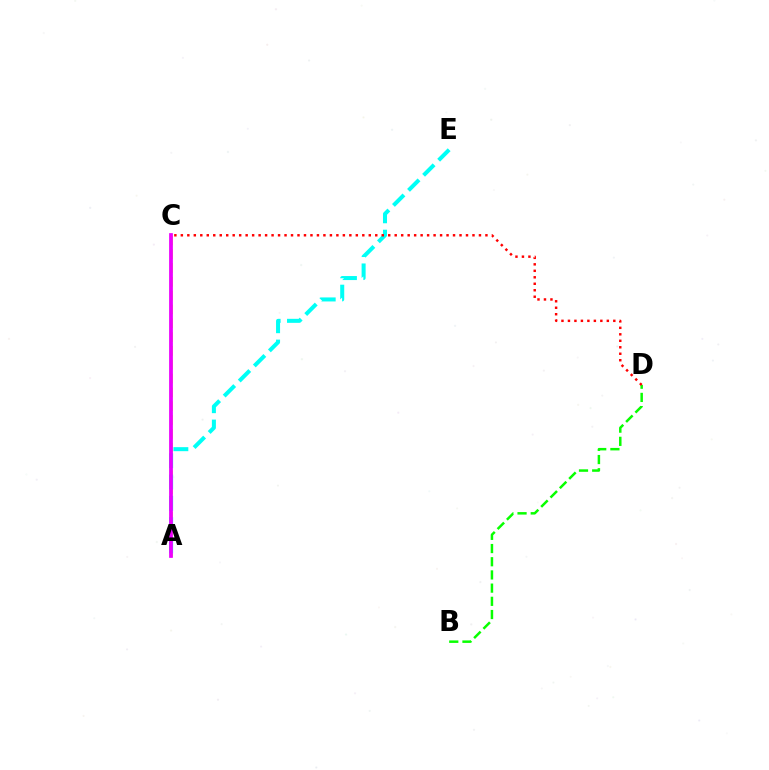{('A', 'C'): [{'color': '#0010ff', 'line_style': 'solid', 'thickness': 1.57}, {'color': '#fcf500', 'line_style': 'dashed', 'thickness': 1.88}, {'color': '#ee00ff', 'line_style': 'solid', 'thickness': 2.68}], ('B', 'D'): [{'color': '#08ff00', 'line_style': 'dashed', 'thickness': 1.79}], ('A', 'E'): [{'color': '#00fff6', 'line_style': 'dashed', 'thickness': 2.9}], ('C', 'D'): [{'color': '#ff0000', 'line_style': 'dotted', 'thickness': 1.76}]}